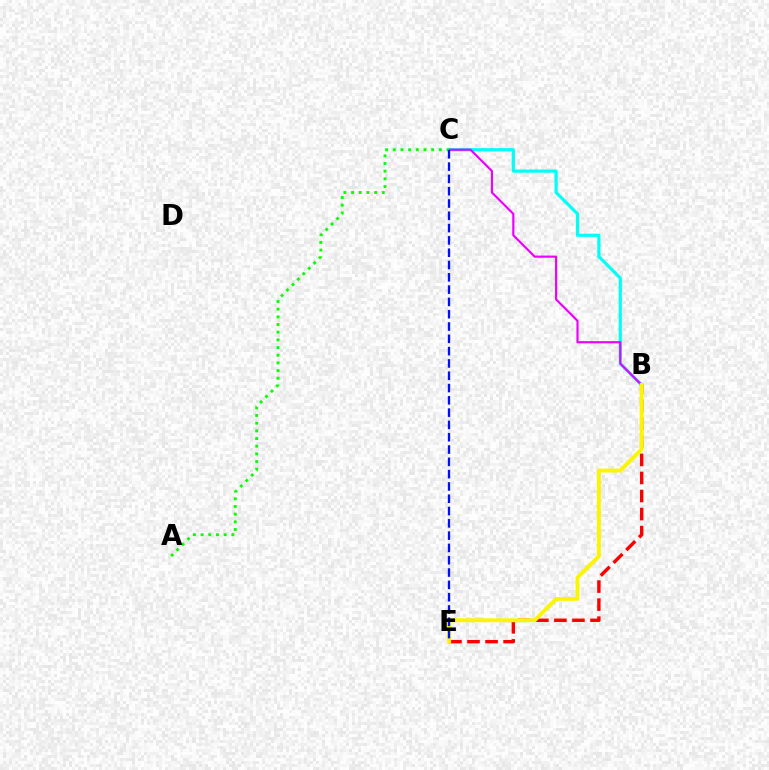{('B', 'C'): [{'color': '#00fff6', 'line_style': 'solid', 'thickness': 2.29}, {'color': '#ee00ff', 'line_style': 'solid', 'thickness': 1.57}], ('B', 'E'): [{'color': '#ff0000', 'line_style': 'dashed', 'thickness': 2.45}, {'color': '#fcf500', 'line_style': 'solid', 'thickness': 2.8}], ('A', 'C'): [{'color': '#08ff00', 'line_style': 'dotted', 'thickness': 2.09}], ('C', 'E'): [{'color': '#0010ff', 'line_style': 'dashed', 'thickness': 1.67}]}